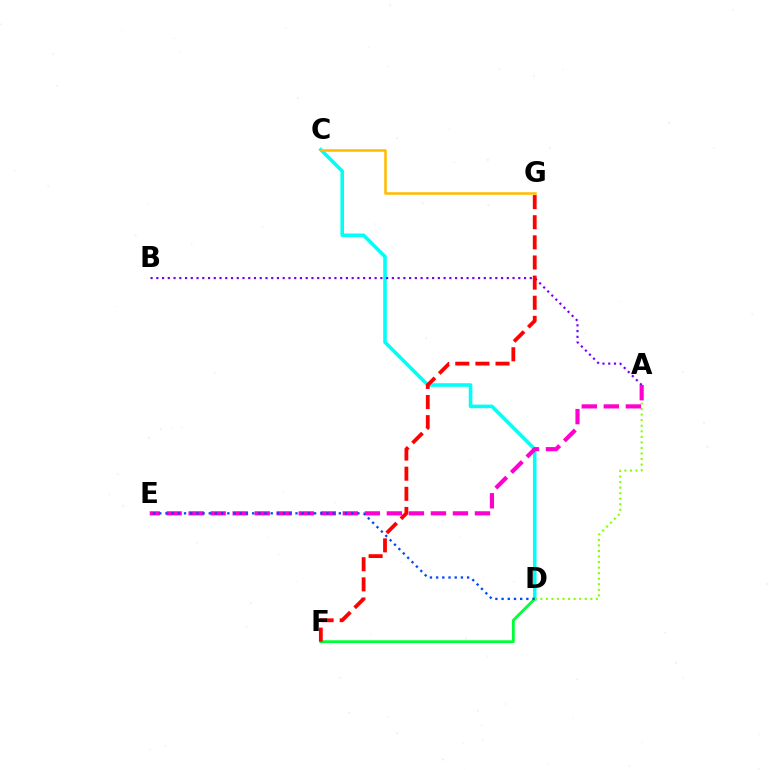{('C', 'D'): [{'color': '#00fff6', 'line_style': 'solid', 'thickness': 2.58}], ('D', 'F'): [{'color': '#00ff39', 'line_style': 'solid', 'thickness': 2.01}], ('A', 'B'): [{'color': '#7200ff', 'line_style': 'dotted', 'thickness': 1.56}], ('F', 'G'): [{'color': '#ff0000', 'line_style': 'dashed', 'thickness': 2.73}], ('A', 'D'): [{'color': '#84ff00', 'line_style': 'dotted', 'thickness': 1.51}], ('C', 'G'): [{'color': '#ffbd00', 'line_style': 'solid', 'thickness': 1.83}], ('A', 'E'): [{'color': '#ff00cf', 'line_style': 'dashed', 'thickness': 2.99}], ('D', 'E'): [{'color': '#004bff', 'line_style': 'dotted', 'thickness': 1.68}]}